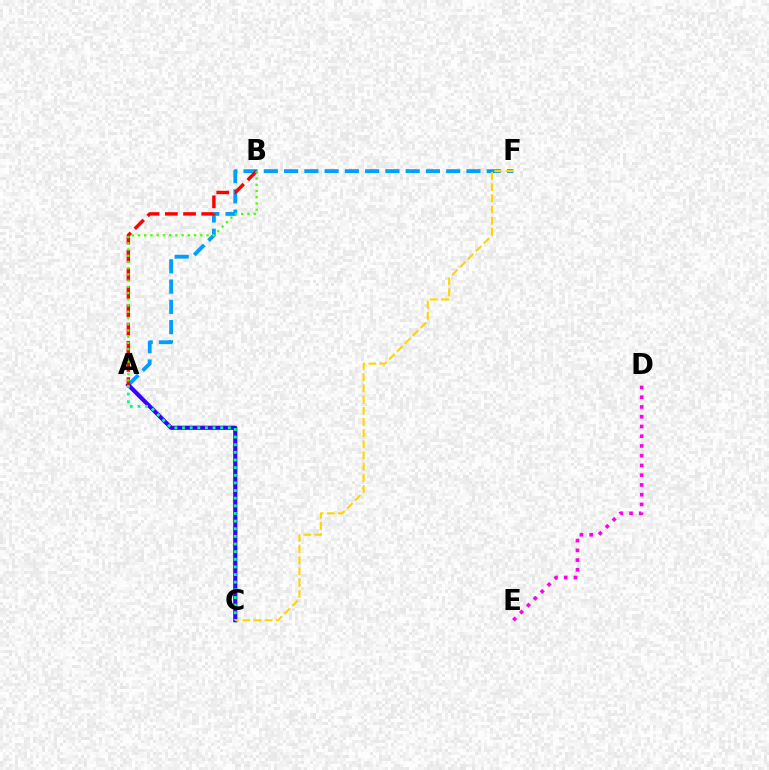{('A', 'F'): [{'color': '#009eff', 'line_style': 'dashed', 'thickness': 2.75}], ('A', 'C'): [{'color': '#3700ff', 'line_style': 'solid', 'thickness': 3.0}, {'color': '#00ff86', 'line_style': 'dotted', 'thickness': 2.07}], ('A', 'B'): [{'color': '#ff0000', 'line_style': 'dashed', 'thickness': 2.47}, {'color': '#4fff00', 'line_style': 'dotted', 'thickness': 1.69}], ('D', 'E'): [{'color': '#ff00ed', 'line_style': 'dotted', 'thickness': 2.65}], ('C', 'F'): [{'color': '#ffd500', 'line_style': 'dashed', 'thickness': 1.52}]}